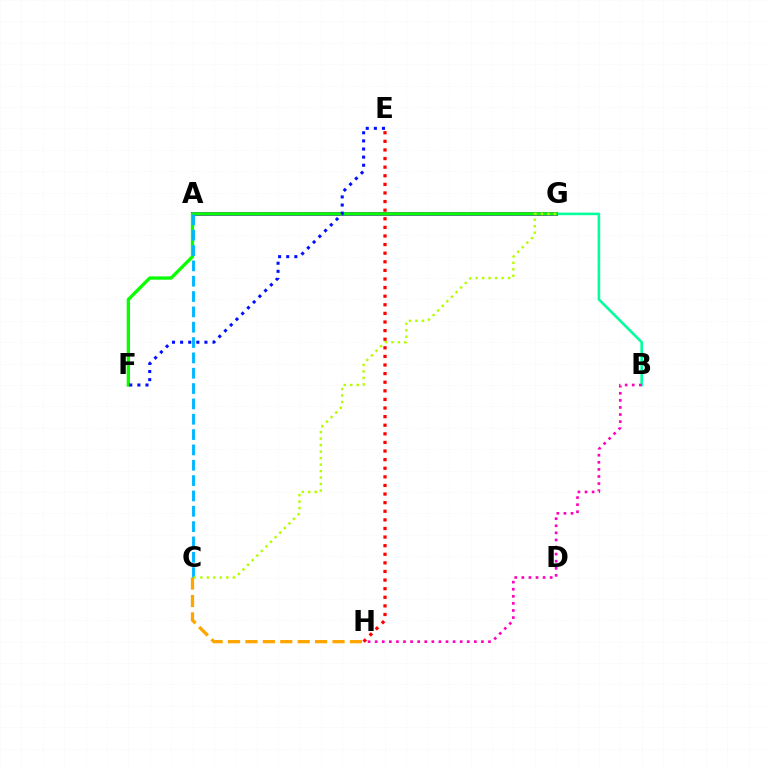{('B', 'G'): [{'color': '#00ff9d', 'line_style': 'solid', 'thickness': 1.86}], ('A', 'G'): [{'color': '#9b00ff', 'line_style': 'solid', 'thickness': 2.83}], ('F', 'G'): [{'color': '#08ff00', 'line_style': 'solid', 'thickness': 2.38}], ('A', 'C'): [{'color': '#00b5ff', 'line_style': 'dashed', 'thickness': 2.08}], ('E', 'F'): [{'color': '#0010ff', 'line_style': 'dotted', 'thickness': 2.2}], ('C', 'G'): [{'color': '#b3ff00', 'line_style': 'dotted', 'thickness': 1.76}], ('B', 'H'): [{'color': '#ff00bd', 'line_style': 'dotted', 'thickness': 1.92}], ('C', 'H'): [{'color': '#ffa500', 'line_style': 'dashed', 'thickness': 2.37}], ('E', 'H'): [{'color': '#ff0000', 'line_style': 'dotted', 'thickness': 2.34}]}